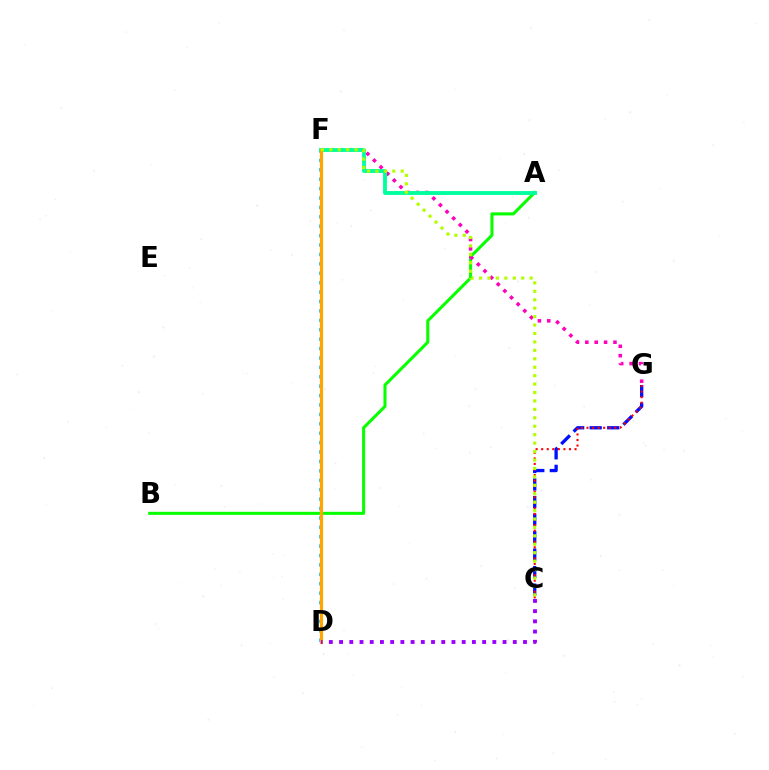{('A', 'B'): [{'color': '#08ff00', 'line_style': 'solid', 'thickness': 2.2}], ('C', 'G'): [{'color': '#0010ff', 'line_style': 'dashed', 'thickness': 2.38}, {'color': '#ff0000', 'line_style': 'dotted', 'thickness': 1.51}], ('F', 'G'): [{'color': '#ff00bd', 'line_style': 'dotted', 'thickness': 2.55}], ('D', 'F'): [{'color': '#00b5ff', 'line_style': 'dotted', 'thickness': 2.56}, {'color': '#ffa500', 'line_style': 'solid', 'thickness': 2.28}], ('A', 'F'): [{'color': '#00ff9d', 'line_style': 'solid', 'thickness': 2.78}], ('C', 'F'): [{'color': '#b3ff00', 'line_style': 'dotted', 'thickness': 2.29}], ('C', 'D'): [{'color': '#9b00ff', 'line_style': 'dotted', 'thickness': 2.78}]}